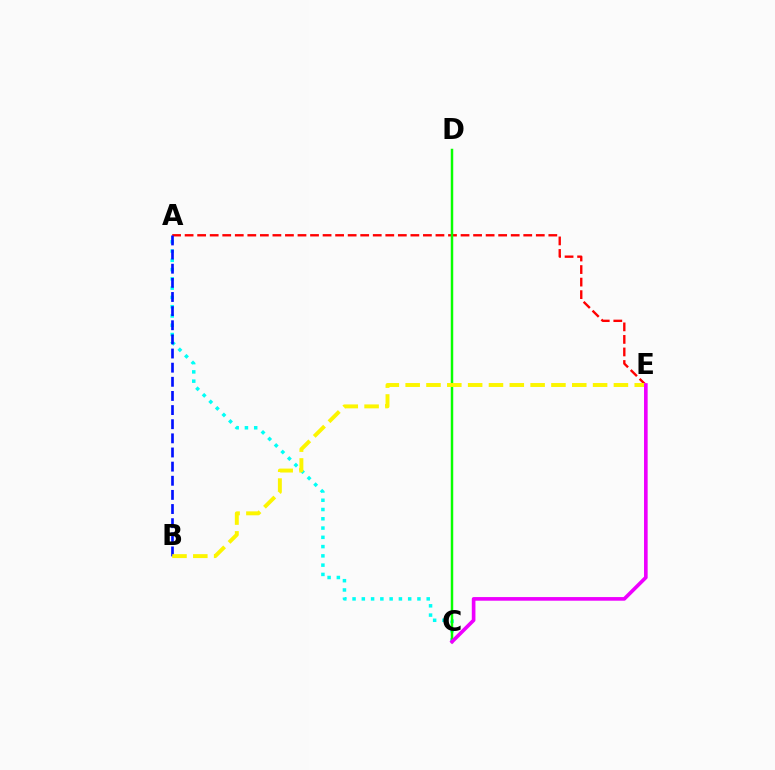{('A', 'C'): [{'color': '#00fff6', 'line_style': 'dotted', 'thickness': 2.52}], ('A', 'E'): [{'color': '#ff0000', 'line_style': 'dashed', 'thickness': 1.7}], ('C', 'D'): [{'color': '#08ff00', 'line_style': 'solid', 'thickness': 1.78}], ('A', 'B'): [{'color': '#0010ff', 'line_style': 'dashed', 'thickness': 1.92}], ('B', 'E'): [{'color': '#fcf500', 'line_style': 'dashed', 'thickness': 2.83}], ('C', 'E'): [{'color': '#ee00ff', 'line_style': 'solid', 'thickness': 2.62}]}